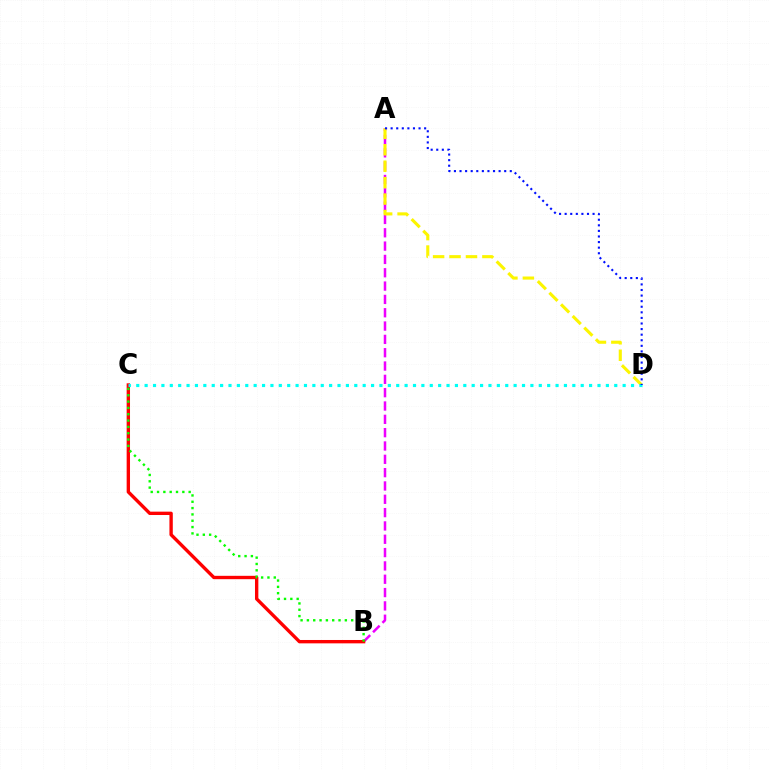{('A', 'B'): [{'color': '#ee00ff', 'line_style': 'dashed', 'thickness': 1.81}], ('B', 'C'): [{'color': '#ff0000', 'line_style': 'solid', 'thickness': 2.42}, {'color': '#08ff00', 'line_style': 'dotted', 'thickness': 1.72}], ('A', 'D'): [{'color': '#fcf500', 'line_style': 'dashed', 'thickness': 2.23}, {'color': '#0010ff', 'line_style': 'dotted', 'thickness': 1.52}], ('C', 'D'): [{'color': '#00fff6', 'line_style': 'dotted', 'thickness': 2.28}]}